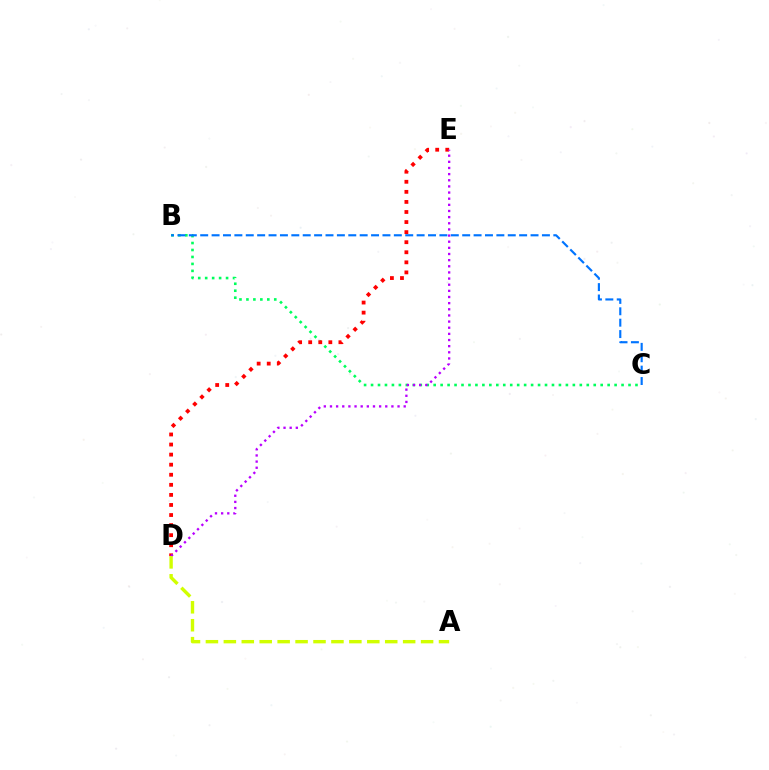{('B', 'C'): [{'color': '#00ff5c', 'line_style': 'dotted', 'thickness': 1.89}, {'color': '#0074ff', 'line_style': 'dashed', 'thickness': 1.55}], ('D', 'E'): [{'color': '#ff0000', 'line_style': 'dotted', 'thickness': 2.74}, {'color': '#b900ff', 'line_style': 'dotted', 'thickness': 1.67}], ('A', 'D'): [{'color': '#d1ff00', 'line_style': 'dashed', 'thickness': 2.44}]}